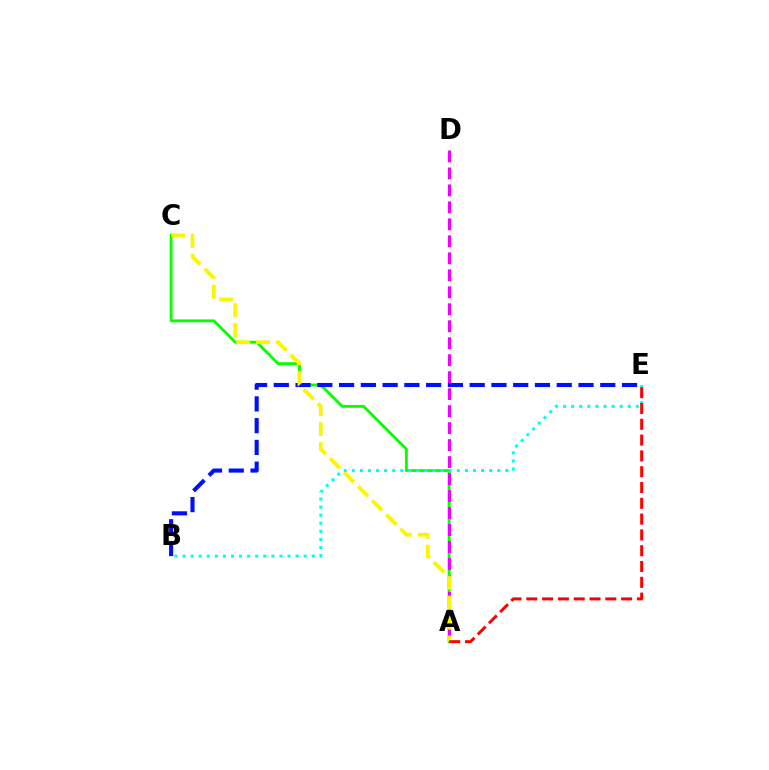{('A', 'C'): [{'color': '#08ff00', 'line_style': 'solid', 'thickness': 2.05}, {'color': '#fcf500', 'line_style': 'dashed', 'thickness': 2.71}], ('A', 'D'): [{'color': '#ee00ff', 'line_style': 'dashed', 'thickness': 2.31}], ('B', 'E'): [{'color': '#0010ff', 'line_style': 'dashed', 'thickness': 2.96}, {'color': '#00fff6', 'line_style': 'dotted', 'thickness': 2.19}], ('A', 'E'): [{'color': '#ff0000', 'line_style': 'dashed', 'thickness': 2.15}]}